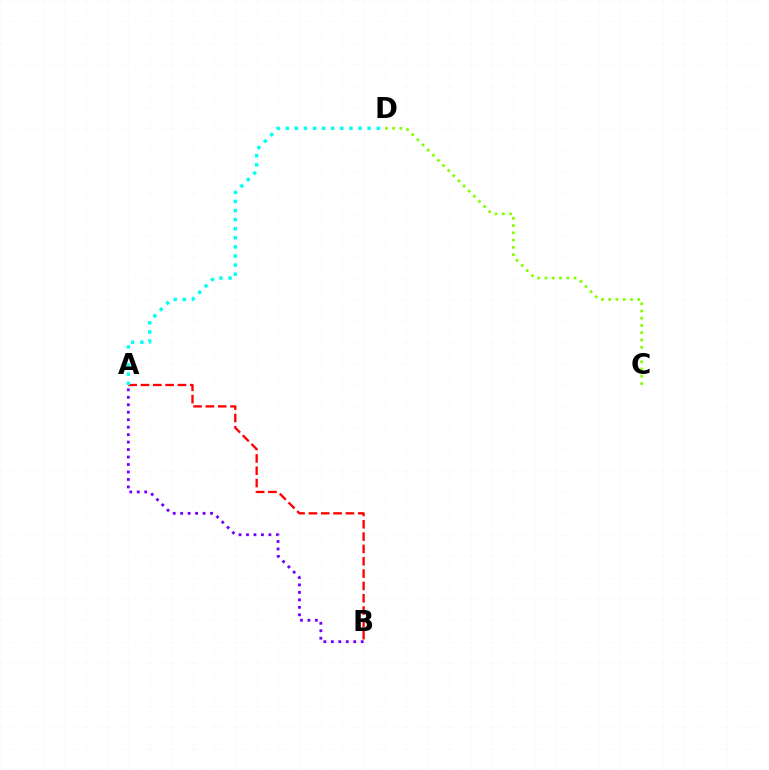{('C', 'D'): [{'color': '#84ff00', 'line_style': 'dotted', 'thickness': 1.97}], ('A', 'B'): [{'color': '#ff0000', 'line_style': 'dashed', 'thickness': 1.67}, {'color': '#7200ff', 'line_style': 'dotted', 'thickness': 2.03}], ('A', 'D'): [{'color': '#00fff6', 'line_style': 'dotted', 'thickness': 2.47}]}